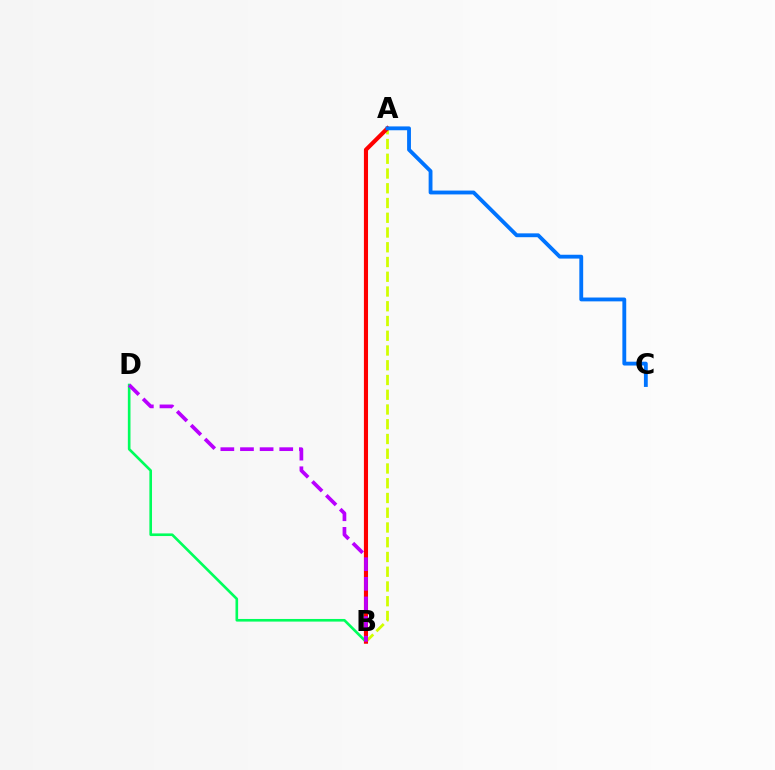{('A', 'B'): [{'color': '#d1ff00', 'line_style': 'dashed', 'thickness': 2.0}, {'color': '#ff0000', 'line_style': 'solid', 'thickness': 2.96}], ('B', 'D'): [{'color': '#00ff5c', 'line_style': 'solid', 'thickness': 1.9}, {'color': '#b900ff', 'line_style': 'dashed', 'thickness': 2.67}], ('A', 'C'): [{'color': '#0074ff', 'line_style': 'solid', 'thickness': 2.77}]}